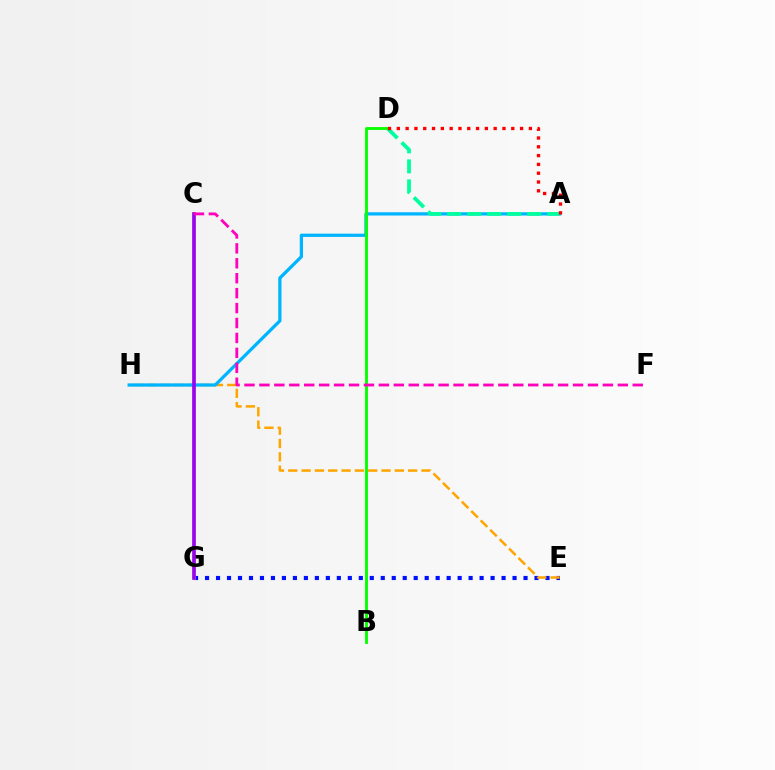{('E', 'G'): [{'color': '#0010ff', 'line_style': 'dotted', 'thickness': 2.98}], ('C', 'G'): [{'color': '#b3ff00', 'line_style': 'solid', 'thickness': 2.69}, {'color': '#9b00ff', 'line_style': 'solid', 'thickness': 2.61}], ('E', 'H'): [{'color': '#ffa500', 'line_style': 'dashed', 'thickness': 1.81}], ('A', 'H'): [{'color': '#00b5ff', 'line_style': 'solid', 'thickness': 2.35}], ('A', 'D'): [{'color': '#00ff9d', 'line_style': 'dashed', 'thickness': 2.72}, {'color': '#ff0000', 'line_style': 'dotted', 'thickness': 2.39}], ('B', 'D'): [{'color': '#08ff00', 'line_style': 'solid', 'thickness': 2.08}], ('C', 'F'): [{'color': '#ff00bd', 'line_style': 'dashed', 'thickness': 2.03}]}